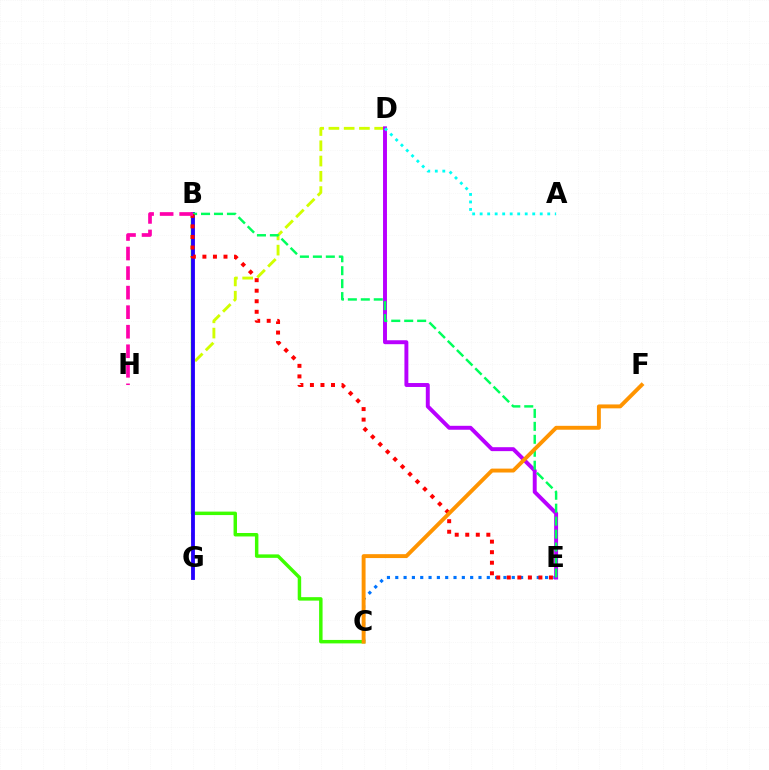{('B', 'C'): [{'color': '#3dff00', 'line_style': 'solid', 'thickness': 2.49}], ('D', 'G'): [{'color': '#d1ff00', 'line_style': 'dashed', 'thickness': 2.07}], ('B', 'G'): [{'color': '#2500ff', 'line_style': 'solid', 'thickness': 2.75}], ('C', 'E'): [{'color': '#0074ff', 'line_style': 'dotted', 'thickness': 2.26}], ('D', 'E'): [{'color': '#b900ff', 'line_style': 'solid', 'thickness': 2.83}], ('A', 'D'): [{'color': '#00fff6', 'line_style': 'dotted', 'thickness': 2.04}], ('B', 'E'): [{'color': '#00ff5c', 'line_style': 'dashed', 'thickness': 1.76}, {'color': '#ff0000', 'line_style': 'dotted', 'thickness': 2.86}], ('B', 'H'): [{'color': '#ff00ac', 'line_style': 'dashed', 'thickness': 2.66}], ('C', 'F'): [{'color': '#ff9400', 'line_style': 'solid', 'thickness': 2.81}]}